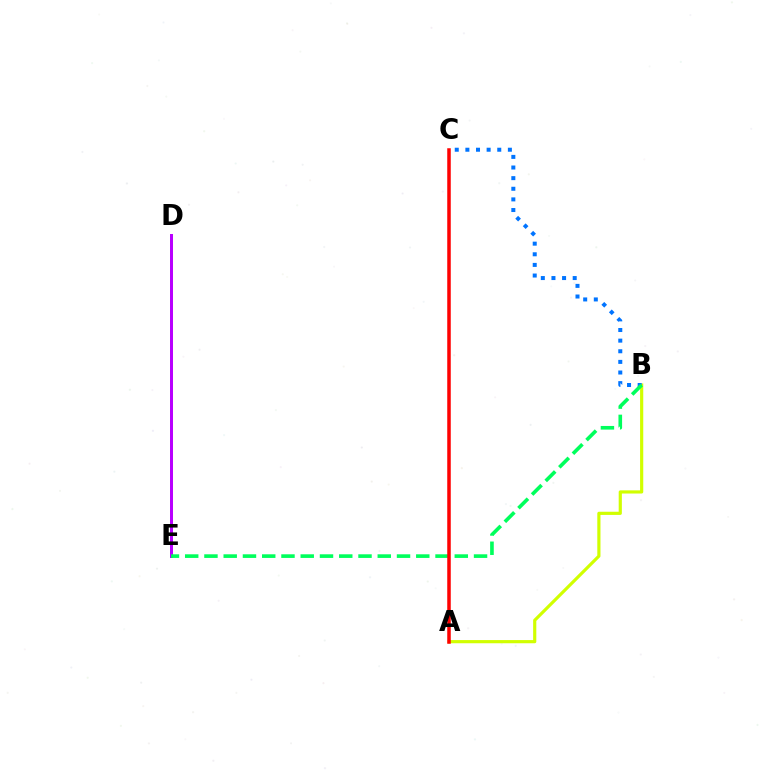{('D', 'E'): [{'color': '#b900ff', 'line_style': 'solid', 'thickness': 2.15}], ('A', 'B'): [{'color': '#d1ff00', 'line_style': 'solid', 'thickness': 2.29}], ('B', 'C'): [{'color': '#0074ff', 'line_style': 'dotted', 'thickness': 2.89}], ('B', 'E'): [{'color': '#00ff5c', 'line_style': 'dashed', 'thickness': 2.62}], ('A', 'C'): [{'color': '#ff0000', 'line_style': 'solid', 'thickness': 2.53}]}